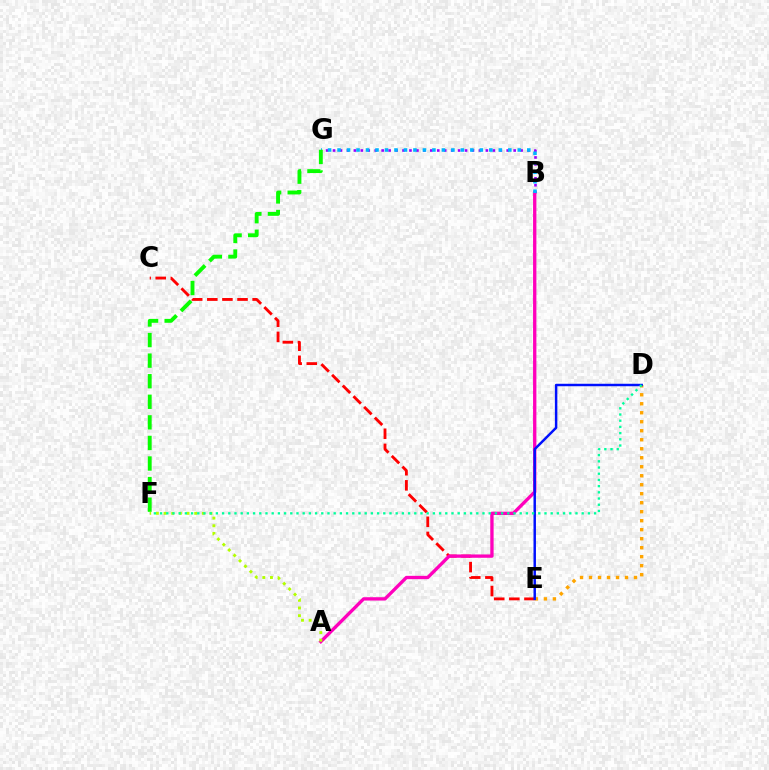{('C', 'E'): [{'color': '#ff0000', 'line_style': 'dashed', 'thickness': 2.05}], ('B', 'G'): [{'color': '#9b00ff', 'line_style': 'dotted', 'thickness': 1.89}, {'color': '#00b5ff', 'line_style': 'dotted', 'thickness': 2.58}], ('A', 'B'): [{'color': '#ff00bd', 'line_style': 'solid', 'thickness': 2.4}], ('D', 'E'): [{'color': '#ffa500', 'line_style': 'dotted', 'thickness': 2.44}, {'color': '#0010ff', 'line_style': 'solid', 'thickness': 1.77}], ('F', 'G'): [{'color': '#08ff00', 'line_style': 'dashed', 'thickness': 2.8}], ('A', 'F'): [{'color': '#b3ff00', 'line_style': 'dotted', 'thickness': 2.08}], ('D', 'F'): [{'color': '#00ff9d', 'line_style': 'dotted', 'thickness': 1.68}]}